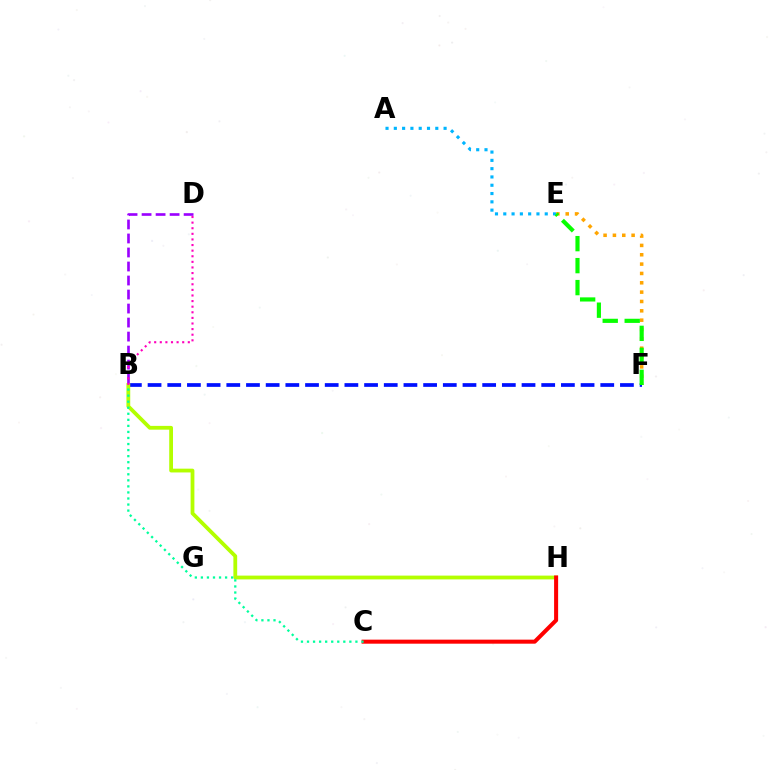{('B', 'F'): [{'color': '#0010ff', 'line_style': 'dashed', 'thickness': 2.67}], ('B', 'H'): [{'color': '#b3ff00', 'line_style': 'solid', 'thickness': 2.73}], ('A', 'E'): [{'color': '#00b5ff', 'line_style': 'dotted', 'thickness': 2.25}], ('B', 'D'): [{'color': '#9b00ff', 'line_style': 'dashed', 'thickness': 1.9}, {'color': '#ff00bd', 'line_style': 'dotted', 'thickness': 1.52}], ('C', 'H'): [{'color': '#ff0000', 'line_style': 'solid', 'thickness': 2.91}], ('E', 'F'): [{'color': '#ffa500', 'line_style': 'dotted', 'thickness': 2.54}, {'color': '#08ff00', 'line_style': 'dashed', 'thickness': 2.99}], ('B', 'C'): [{'color': '#00ff9d', 'line_style': 'dotted', 'thickness': 1.64}]}